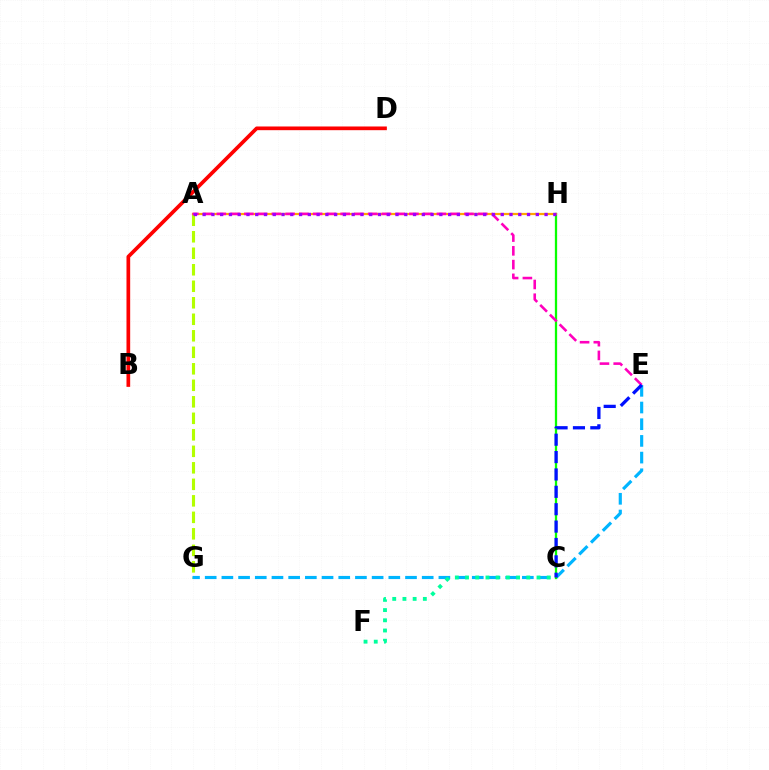{('B', 'D'): [{'color': '#ff0000', 'line_style': 'solid', 'thickness': 2.66}], ('A', 'G'): [{'color': '#b3ff00', 'line_style': 'dashed', 'thickness': 2.24}], ('E', 'G'): [{'color': '#00b5ff', 'line_style': 'dashed', 'thickness': 2.27}], ('C', 'H'): [{'color': '#08ff00', 'line_style': 'solid', 'thickness': 1.64}], ('C', 'F'): [{'color': '#00ff9d', 'line_style': 'dotted', 'thickness': 2.77}], ('A', 'H'): [{'color': '#ffa500', 'line_style': 'solid', 'thickness': 1.6}, {'color': '#9b00ff', 'line_style': 'dotted', 'thickness': 2.38}], ('A', 'E'): [{'color': '#ff00bd', 'line_style': 'dashed', 'thickness': 1.87}], ('C', 'E'): [{'color': '#0010ff', 'line_style': 'dashed', 'thickness': 2.36}]}